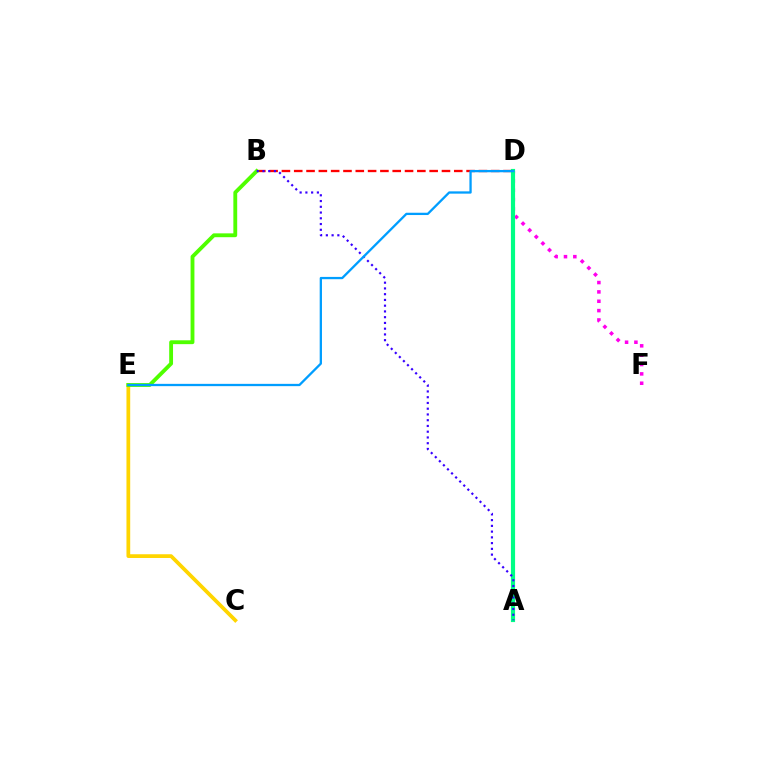{('D', 'F'): [{'color': '#ff00ed', 'line_style': 'dotted', 'thickness': 2.54}], ('B', 'D'): [{'color': '#ff0000', 'line_style': 'dashed', 'thickness': 1.67}], ('A', 'D'): [{'color': '#00ff86', 'line_style': 'solid', 'thickness': 3.0}], ('C', 'E'): [{'color': '#ffd500', 'line_style': 'solid', 'thickness': 2.69}], ('B', 'E'): [{'color': '#4fff00', 'line_style': 'solid', 'thickness': 2.77}], ('A', 'B'): [{'color': '#3700ff', 'line_style': 'dotted', 'thickness': 1.56}], ('D', 'E'): [{'color': '#009eff', 'line_style': 'solid', 'thickness': 1.65}]}